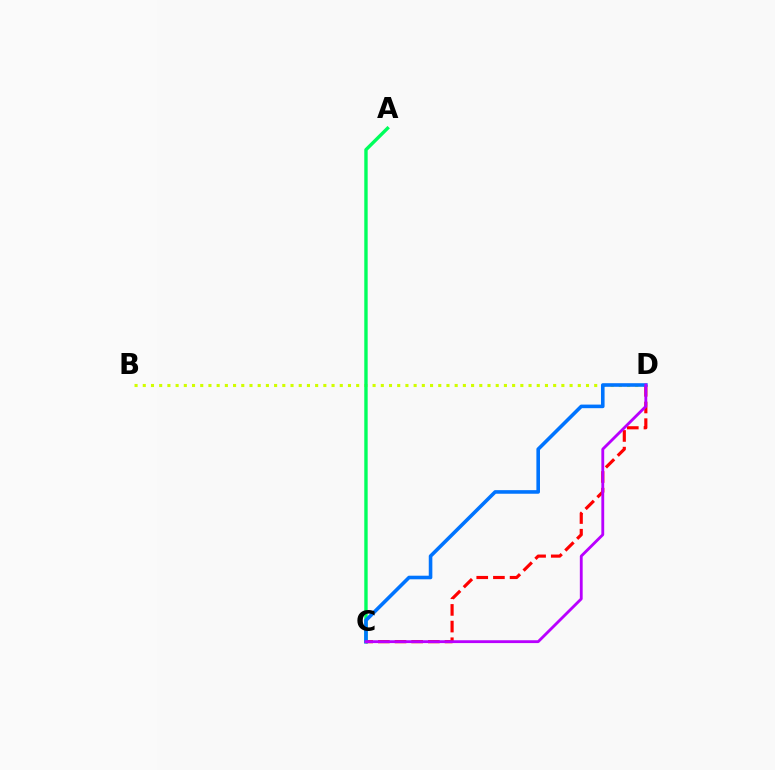{('B', 'D'): [{'color': '#d1ff00', 'line_style': 'dotted', 'thickness': 2.23}], ('A', 'C'): [{'color': '#00ff5c', 'line_style': 'solid', 'thickness': 2.44}], ('C', 'D'): [{'color': '#ff0000', 'line_style': 'dashed', 'thickness': 2.26}, {'color': '#0074ff', 'line_style': 'solid', 'thickness': 2.59}, {'color': '#b900ff', 'line_style': 'solid', 'thickness': 2.04}]}